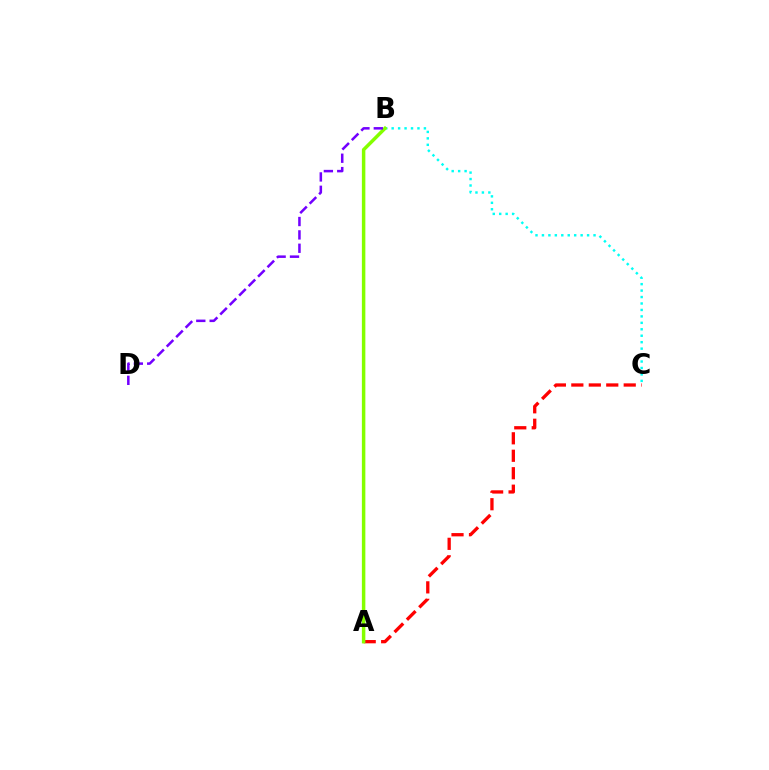{('B', 'C'): [{'color': '#00fff6', 'line_style': 'dotted', 'thickness': 1.75}], ('A', 'C'): [{'color': '#ff0000', 'line_style': 'dashed', 'thickness': 2.37}], ('A', 'B'): [{'color': '#84ff00', 'line_style': 'solid', 'thickness': 2.51}], ('B', 'D'): [{'color': '#7200ff', 'line_style': 'dashed', 'thickness': 1.82}]}